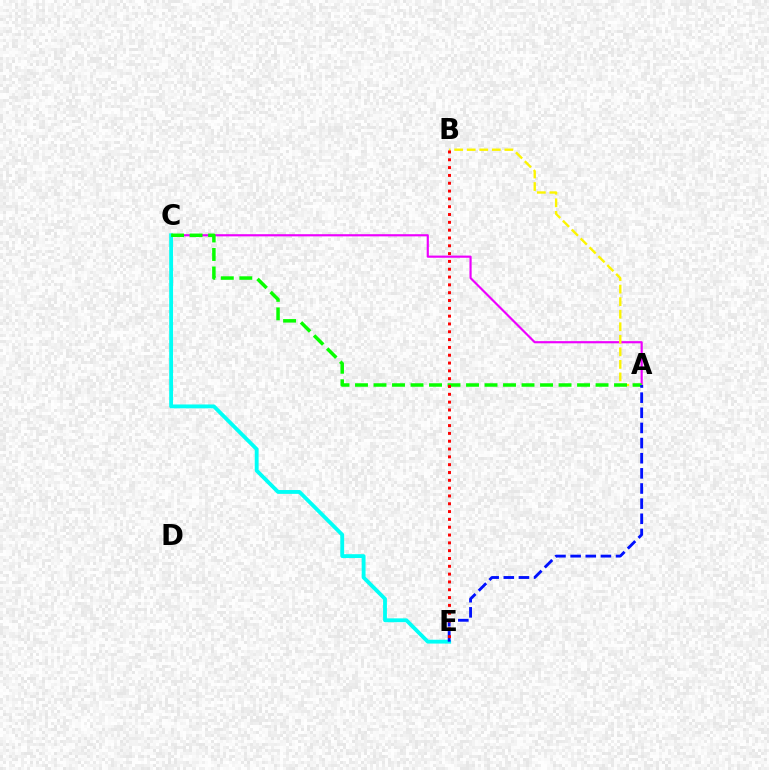{('A', 'C'): [{'color': '#ee00ff', 'line_style': 'solid', 'thickness': 1.56}, {'color': '#08ff00', 'line_style': 'dashed', 'thickness': 2.51}], ('C', 'E'): [{'color': '#00fff6', 'line_style': 'solid', 'thickness': 2.76}], ('A', 'B'): [{'color': '#fcf500', 'line_style': 'dashed', 'thickness': 1.7}], ('A', 'E'): [{'color': '#0010ff', 'line_style': 'dashed', 'thickness': 2.06}], ('B', 'E'): [{'color': '#ff0000', 'line_style': 'dotted', 'thickness': 2.12}]}